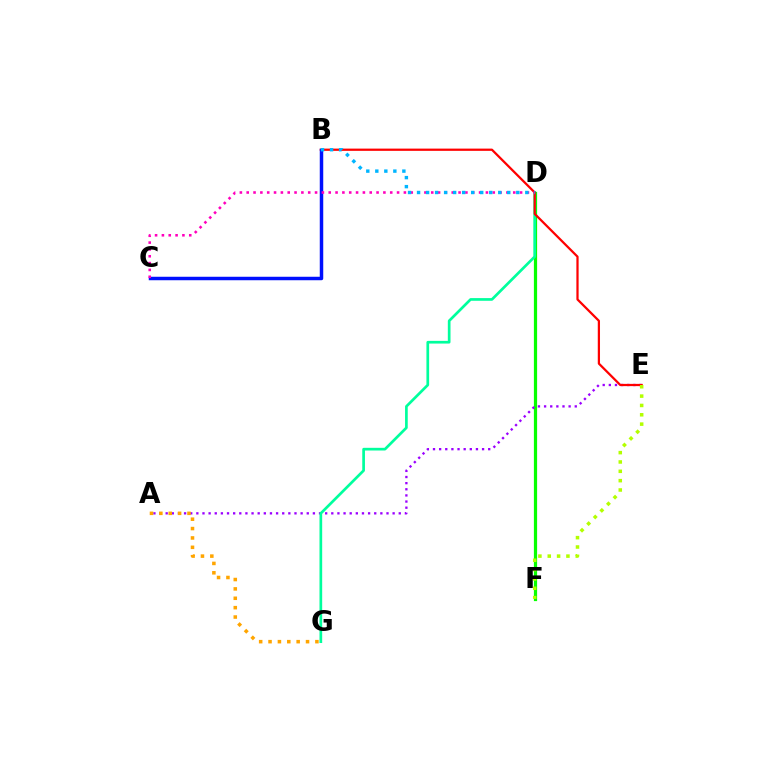{('D', 'F'): [{'color': '#08ff00', 'line_style': 'solid', 'thickness': 2.32}], ('A', 'E'): [{'color': '#9b00ff', 'line_style': 'dotted', 'thickness': 1.67}], ('D', 'G'): [{'color': '#00ff9d', 'line_style': 'solid', 'thickness': 1.94}], ('B', 'E'): [{'color': '#ff0000', 'line_style': 'solid', 'thickness': 1.61}], ('B', 'C'): [{'color': '#0010ff', 'line_style': 'solid', 'thickness': 2.5}], ('C', 'D'): [{'color': '#ff00bd', 'line_style': 'dotted', 'thickness': 1.86}], ('A', 'G'): [{'color': '#ffa500', 'line_style': 'dotted', 'thickness': 2.55}], ('E', 'F'): [{'color': '#b3ff00', 'line_style': 'dotted', 'thickness': 2.54}], ('B', 'D'): [{'color': '#00b5ff', 'line_style': 'dotted', 'thickness': 2.45}]}